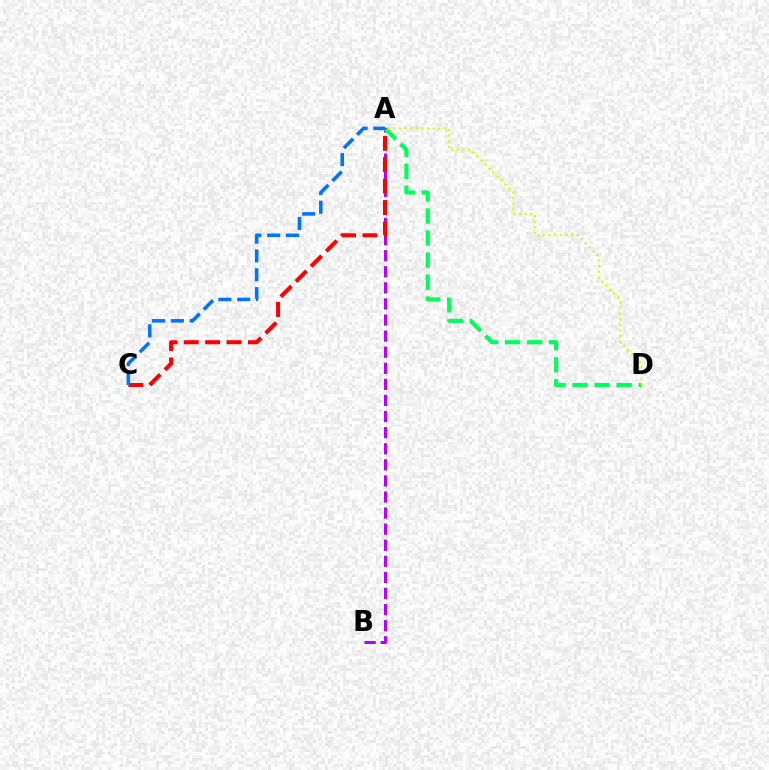{('A', 'B'): [{'color': '#b900ff', 'line_style': 'dashed', 'thickness': 2.19}], ('A', 'D'): [{'color': '#00ff5c', 'line_style': 'dashed', 'thickness': 3.0}, {'color': '#d1ff00', 'line_style': 'dotted', 'thickness': 1.53}], ('A', 'C'): [{'color': '#ff0000', 'line_style': 'dashed', 'thickness': 2.91}, {'color': '#0074ff', 'line_style': 'dashed', 'thickness': 2.56}]}